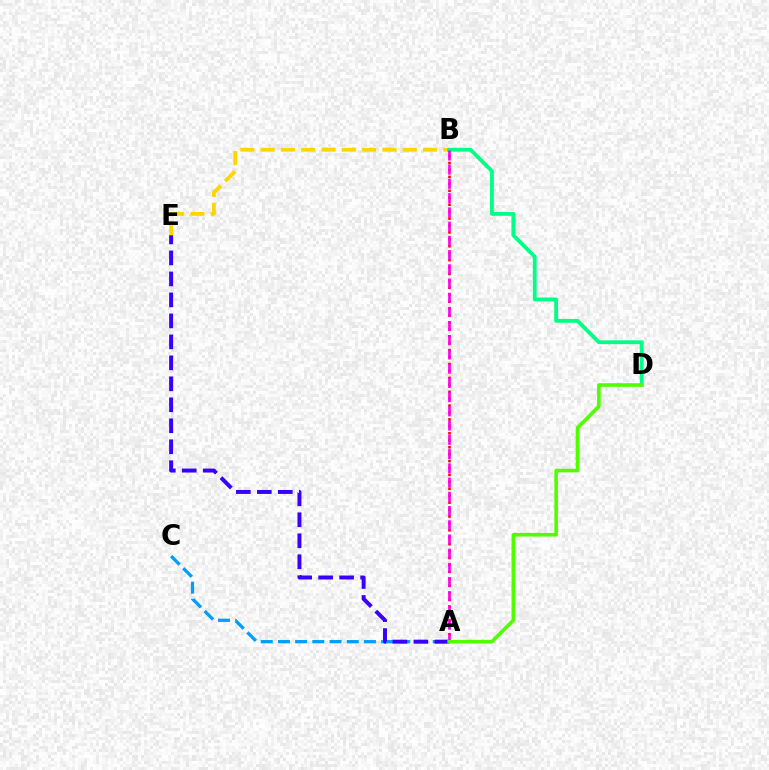{('A', 'B'): [{'color': '#ff0000', 'line_style': 'dotted', 'thickness': 1.88}, {'color': '#ff00ed', 'line_style': 'dashed', 'thickness': 1.93}], ('A', 'C'): [{'color': '#009eff', 'line_style': 'dashed', 'thickness': 2.34}], ('B', 'E'): [{'color': '#ffd500', 'line_style': 'dashed', 'thickness': 2.76}], ('B', 'D'): [{'color': '#00ff86', 'line_style': 'solid', 'thickness': 2.75}], ('A', 'E'): [{'color': '#3700ff', 'line_style': 'dashed', 'thickness': 2.85}], ('A', 'D'): [{'color': '#4fff00', 'line_style': 'solid', 'thickness': 2.59}]}